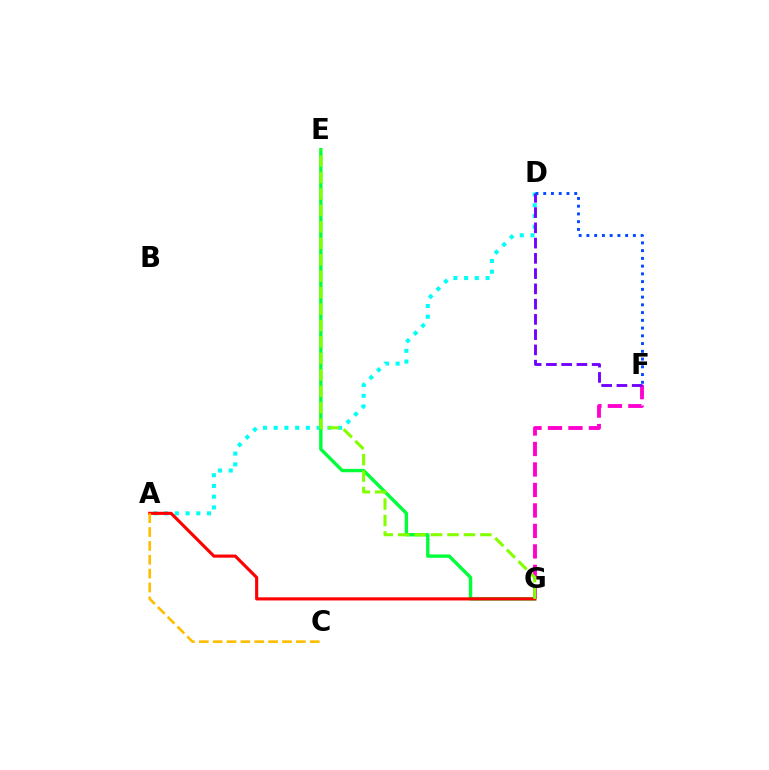{('F', 'G'): [{'color': '#ff00cf', 'line_style': 'dashed', 'thickness': 2.78}], ('A', 'D'): [{'color': '#00fff6', 'line_style': 'dotted', 'thickness': 2.92}], ('D', 'F'): [{'color': '#7200ff', 'line_style': 'dashed', 'thickness': 2.07}, {'color': '#004bff', 'line_style': 'dotted', 'thickness': 2.1}], ('E', 'G'): [{'color': '#00ff39', 'line_style': 'solid', 'thickness': 2.43}, {'color': '#84ff00', 'line_style': 'dashed', 'thickness': 2.23}], ('A', 'G'): [{'color': '#ff0000', 'line_style': 'solid', 'thickness': 2.26}], ('A', 'C'): [{'color': '#ffbd00', 'line_style': 'dashed', 'thickness': 1.88}]}